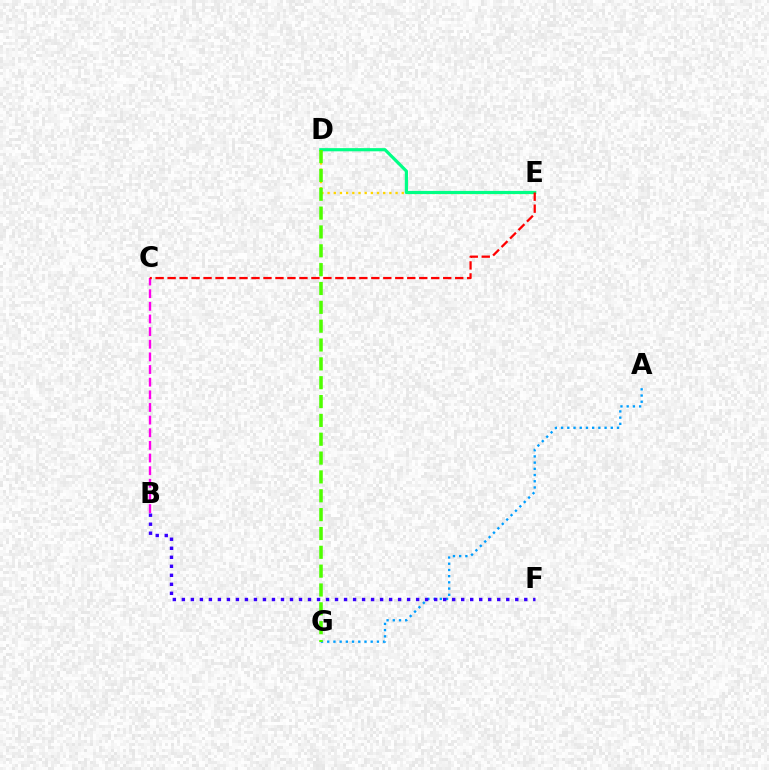{('B', 'C'): [{'color': '#ff00ed', 'line_style': 'dashed', 'thickness': 1.72}], ('D', 'E'): [{'color': '#ffd500', 'line_style': 'dotted', 'thickness': 1.68}, {'color': '#00ff86', 'line_style': 'solid', 'thickness': 2.29}], ('A', 'G'): [{'color': '#009eff', 'line_style': 'dotted', 'thickness': 1.69}], ('C', 'E'): [{'color': '#ff0000', 'line_style': 'dashed', 'thickness': 1.63}], ('B', 'F'): [{'color': '#3700ff', 'line_style': 'dotted', 'thickness': 2.45}], ('D', 'G'): [{'color': '#4fff00', 'line_style': 'dashed', 'thickness': 2.56}]}